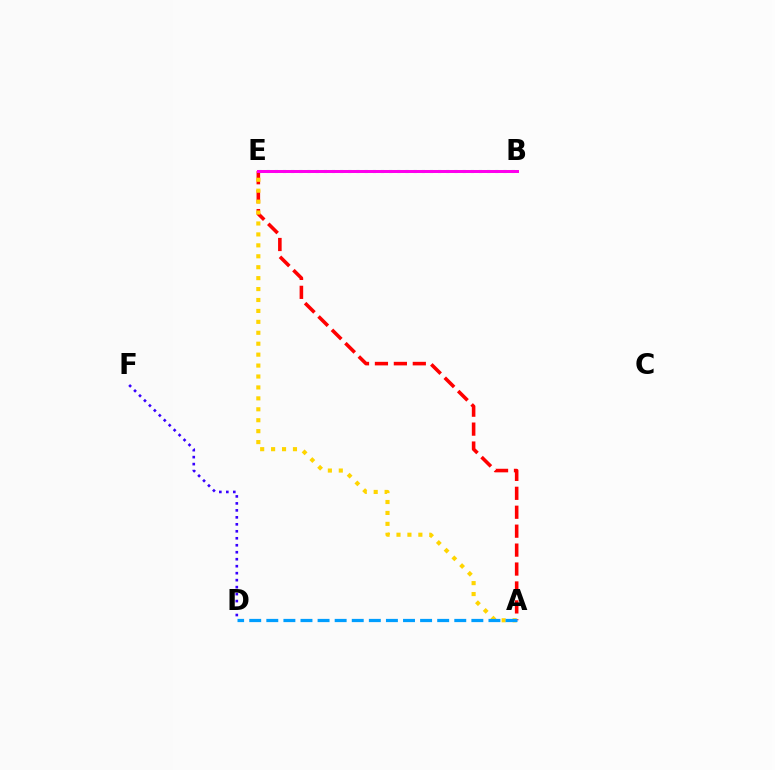{('B', 'E'): [{'color': '#00ff86', 'line_style': 'dotted', 'thickness': 2.22}, {'color': '#4fff00', 'line_style': 'dotted', 'thickness': 2.07}, {'color': '#ff00ed', 'line_style': 'solid', 'thickness': 2.16}], ('A', 'E'): [{'color': '#ff0000', 'line_style': 'dashed', 'thickness': 2.57}, {'color': '#ffd500', 'line_style': 'dotted', 'thickness': 2.97}], ('D', 'F'): [{'color': '#3700ff', 'line_style': 'dotted', 'thickness': 1.9}], ('A', 'D'): [{'color': '#009eff', 'line_style': 'dashed', 'thickness': 2.32}]}